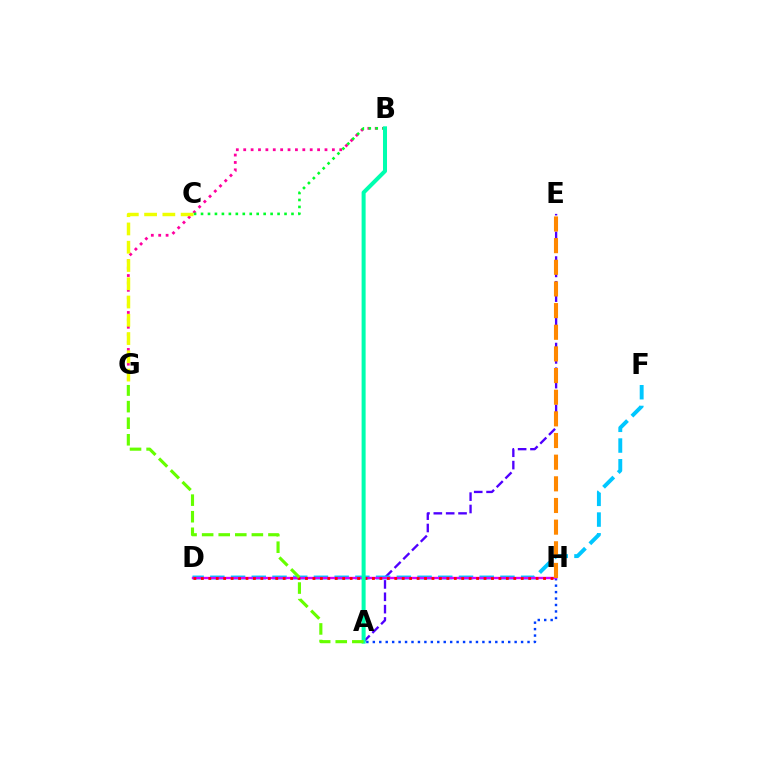{('B', 'G'): [{'color': '#ff00a0', 'line_style': 'dotted', 'thickness': 2.01}], ('A', 'H'): [{'color': '#003fff', 'line_style': 'dotted', 'thickness': 1.75}], ('A', 'E'): [{'color': '#4f00ff', 'line_style': 'dashed', 'thickness': 1.68}], ('B', 'C'): [{'color': '#00ff27', 'line_style': 'dotted', 'thickness': 1.89}], ('D', 'F'): [{'color': '#00c7ff', 'line_style': 'dashed', 'thickness': 2.81}], ('D', 'H'): [{'color': '#d600ff', 'line_style': 'solid', 'thickness': 1.71}, {'color': '#ff0000', 'line_style': 'dotted', 'thickness': 2.02}], ('A', 'B'): [{'color': '#00ffaf', 'line_style': 'solid', 'thickness': 2.9}], ('C', 'G'): [{'color': '#eeff00', 'line_style': 'dashed', 'thickness': 2.48}], ('E', 'H'): [{'color': '#ff8800', 'line_style': 'dashed', 'thickness': 2.94}], ('A', 'G'): [{'color': '#66ff00', 'line_style': 'dashed', 'thickness': 2.25}]}